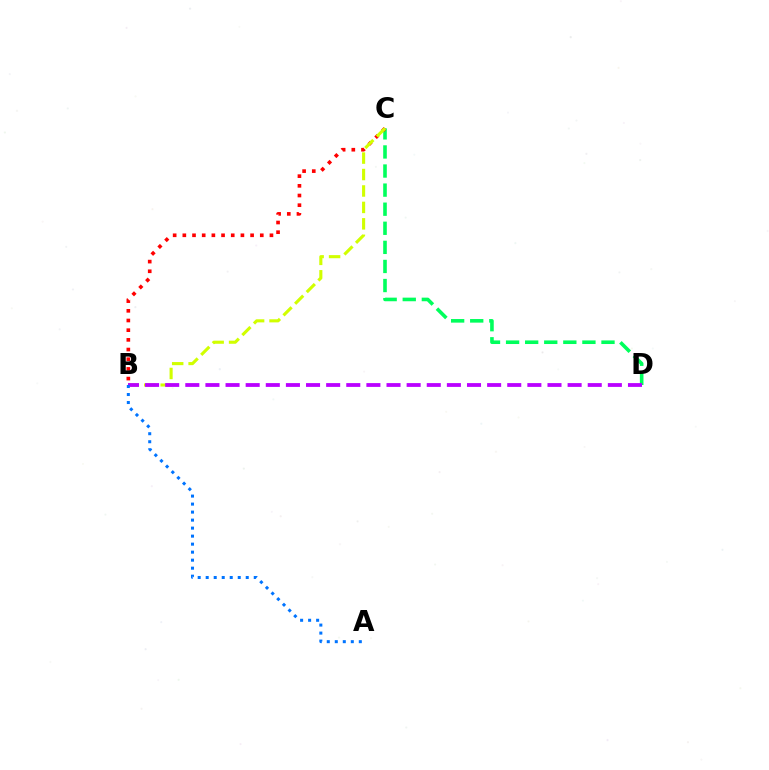{('C', 'D'): [{'color': '#00ff5c', 'line_style': 'dashed', 'thickness': 2.59}], ('B', 'C'): [{'color': '#ff0000', 'line_style': 'dotted', 'thickness': 2.63}, {'color': '#d1ff00', 'line_style': 'dashed', 'thickness': 2.23}], ('B', 'D'): [{'color': '#b900ff', 'line_style': 'dashed', 'thickness': 2.73}], ('A', 'B'): [{'color': '#0074ff', 'line_style': 'dotted', 'thickness': 2.18}]}